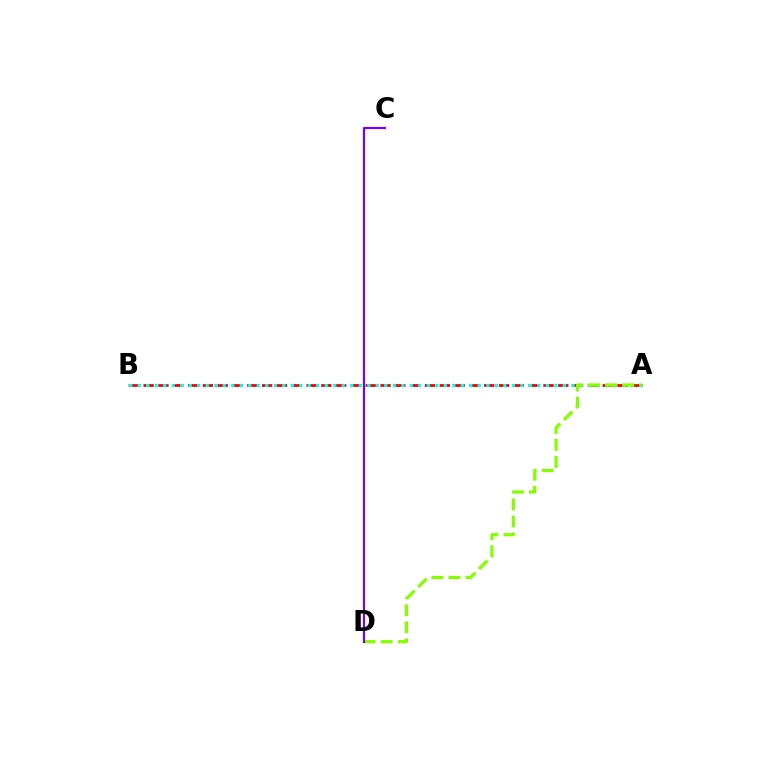{('A', 'B'): [{'color': '#ff0000', 'line_style': 'dashed', 'thickness': 2.01}, {'color': '#00fff6', 'line_style': 'dotted', 'thickness': 2.31}], ('A', 'D'): [{'color': '#84ff00', 'line_style': 'dashed', 'thickness': 2.32}], ('C', 'D'): [{'color': '#7200ff', 'line_style': 'solid', 'thickness': 1.56}]}